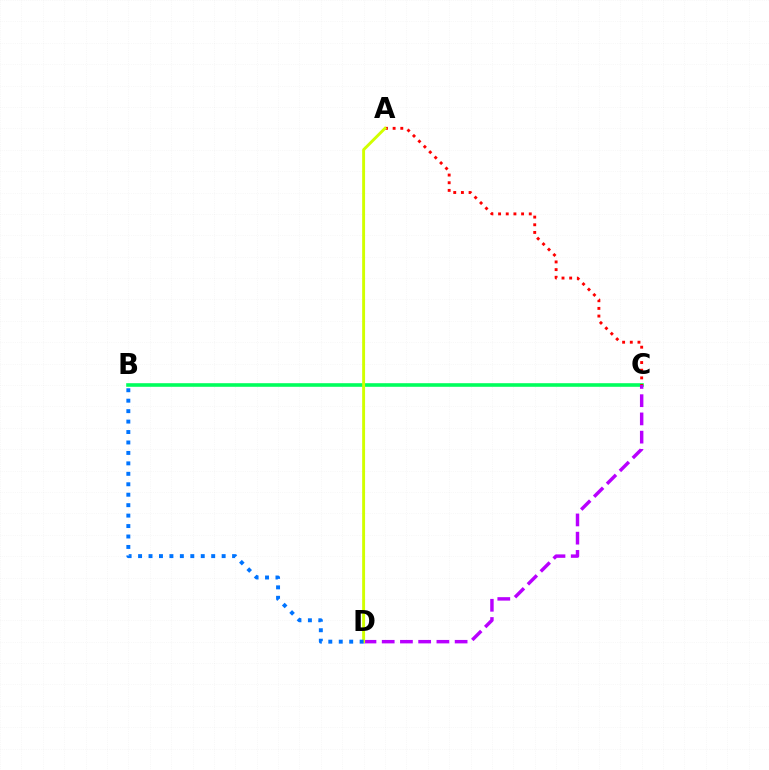{('B', 'C'): [{'color': '#00ff5c', 'line_style': 'solid', 'thickness': 2.59}], ('C', 'D'): [{'color': '#b900ff', 'line_style': 'dashed', 'thickness': 2.48}], ('A', 'C'): [{'color': '#ff0000', 'line_style': 'dotted', 'thickness': 2.08}], ('A', 'D'): [{'color': '#d1ff00', 'line_style': 'solid', 'thickness': 2.09}], ('B', 'D'): [{'color': '#0074ff', 'line_style': 'dotted', 'thickness': 2.84}]}